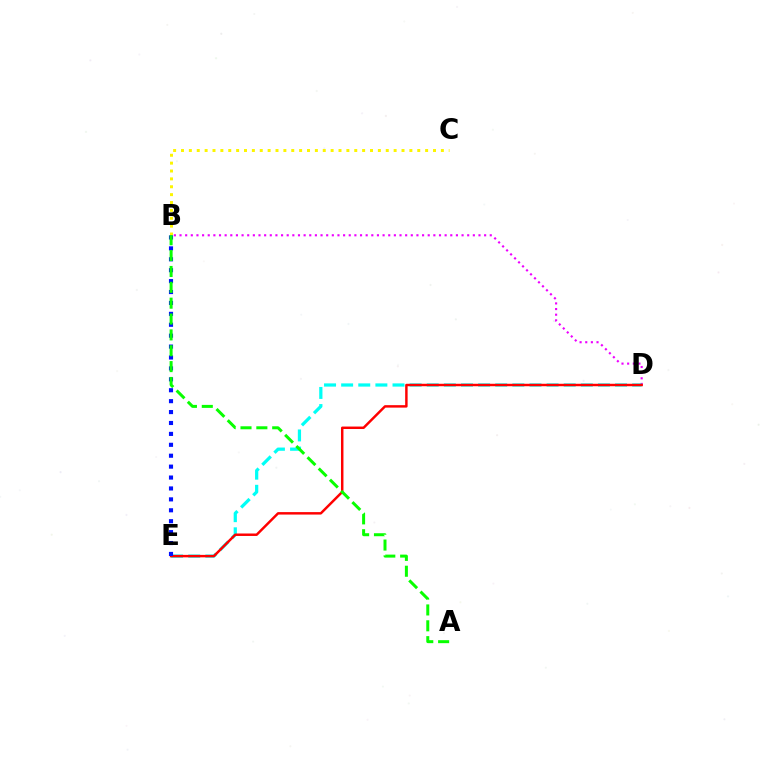{('B', 'C'): [{'color': '#fcf500', 'line_style': 'dotted', 'thickness': 2.14}], ('B', 'D'): [{'color': '#ee00ff', 'line_style': 'dotted', 'thickness': 1.53}], ('D', 'E'): [{'color': '#00fff6', 'line_style': 'dashed', 'thickness': 2.33}, {'color': '#ff0000', 'line_style': 'solid', 'thickness': 1.77}], ('B', 'E'): [{'color': '#0010ff', 'line_style': 'dotted', 'thickness': 2.97}], ('A', 'B'): [{'color': '#08ff00', 'line_style': 'dashed', 'thickness': 2.15}]}